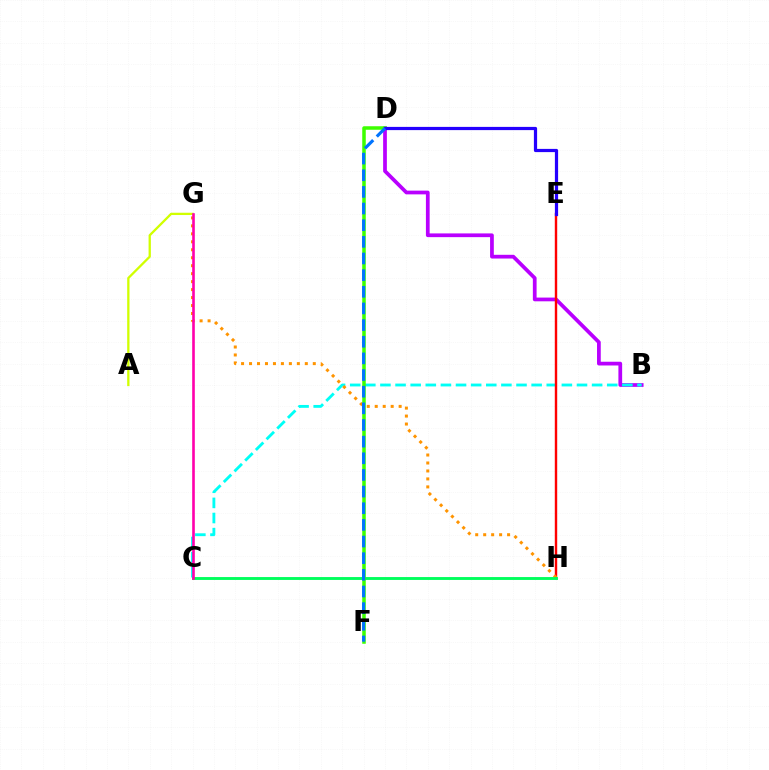{('B', 'D'): [{'color': '#b900ff', 'line_style': 'solid', 'thickness': 2.69}], ('A', 'G'): [{'color': '#d1ff00', 'line_style': 'solid', 'thickness': 1.65}], ('B', 'C'): [{'color': '#00fff6', 'line_style': 'dashed', 'thickness': 2.05}], ('E', 'H'): [{'color': '#ff0000', 'line_style': 'solid', 'thickness': 1.74}], ('G', 'H'): [{'color': '#ff9400', 'line_style': 'dotted', 'thickness': 2.16}], ('C', 'H'): [{'color': '#00ff5c', 'line_style': 'solid', 'thickness': 2.08}], ('D', 'F'): [{'color': '#3dff00', 'line_style': 'solid', 'thickness': 2.54}, {'color': '#0074ff', 'line_style': 'dashed', 'thickness': 2.26}], ('D', 'E'): [{'color': '#2500ff', 'line_style': 'solid', 'thickness': 2.32}], ('C', 'G'): [{'color': '#ff00ac', 'line_style': 'solid', 'thickness': 1.89}]}